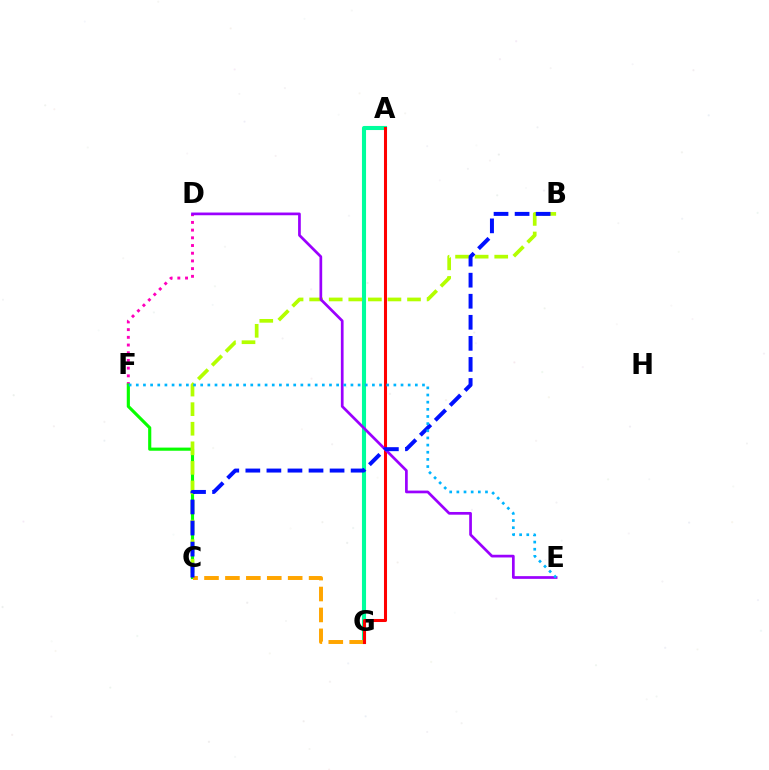{('D', 'F'): [{'color': '#ff00bd', 'line_style': 'dotted', 'thickness': 2.09}], ('C', 'F'): [{'color': '#08ff00', 'line_style': 'solid', 'thickness': 2.26}], ('A', 'G'): [{'color': '#00ff9d', 'line_style': 'solid', 'thickness': 2.94}, {'color': '#ff0000', 'line_style': 'solid', 'thickness': 2.19}], ('C', 'G'): [{'color': '#ffa500', 'line_style': 'dashed', 'thickness': 2.84}], ('B', 'C'): [{'color': '#b3ff00', 'line_style': 'dashed', 'thickness': 2.66}, {'color': '#0010ff', 'line_style': 'dashed', 'thickness': 2.86}], ('D', 'E'): [{'color': '#9b00ff', 'line_style': 'solid', 'thickness': 1.95}], ('E', 'F'): [{'color': '#00b5ff', 'line_style': 'dotted', 'thickness': 1.94}]}